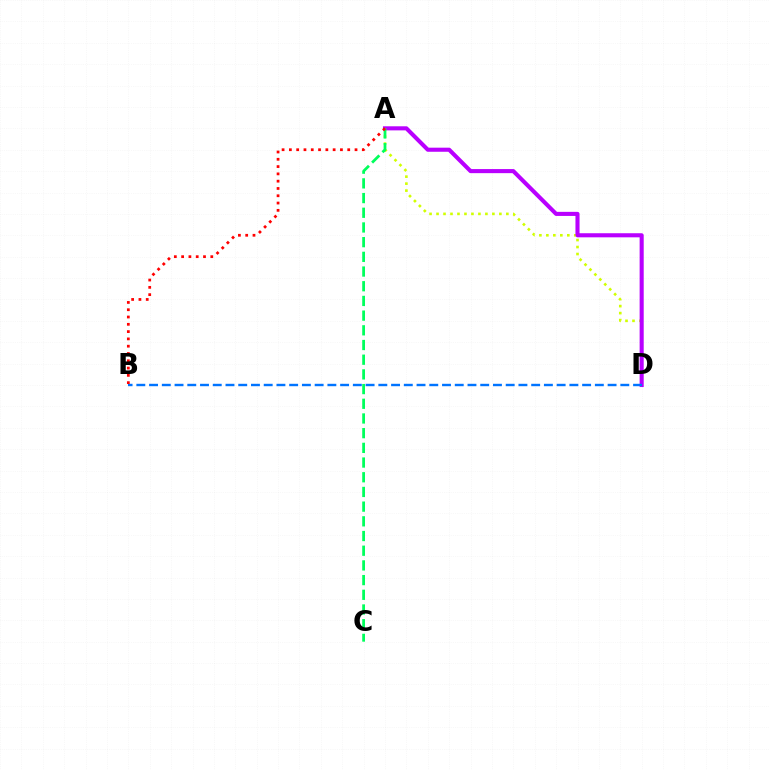{('A', 'D'): [{'color': '#d1ff00', 'line_style': 'dotted', 'thickness': 1.9}, {'color': '#b900ff', 'line_style': 'solid', 'thickness': 2.94}], ('A', 'C'): [{'color': '#00ff5c', 'line_style': 'dashed', 'thickness': 2.0}], ('B', 'D'): [{'color': '#0074ff', 'line_style': 'dashed', 'thickness': 1.73}], ('A', 'B'): [{'color': '#ff0000', 'line_style': 'dotted', 'thickness': 1.98}]}